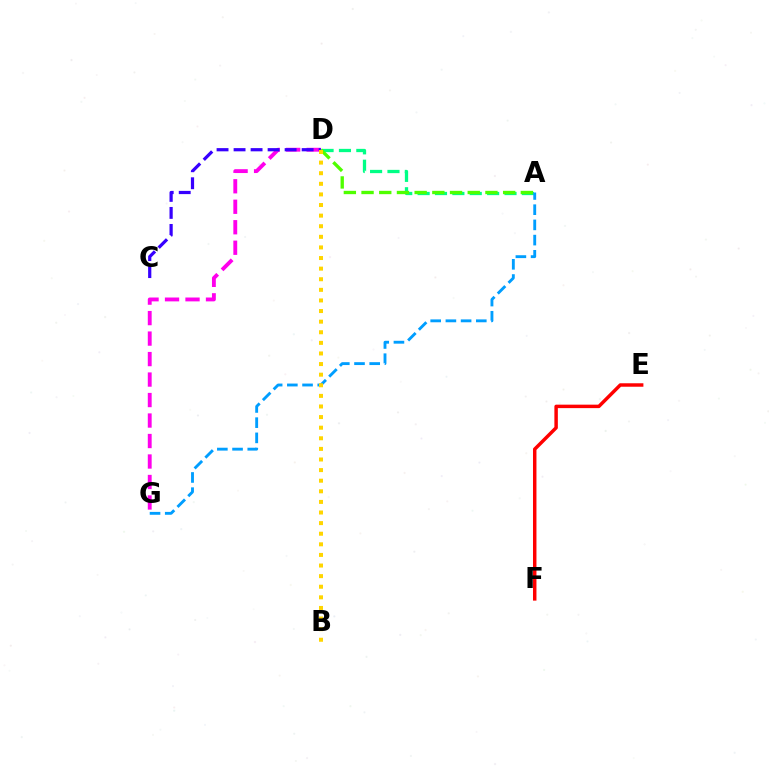{('A', 'D'): [{'color': '#00ff86', 'line_style': 'dashed', 'thickness': 2.36}, {'color': '#4fff00', 'line_style': 'dashed', 'thickness': 2.4}], ('A', 'G'): [{'color': '#009eff', 'line_style': 'dashed', 'thickness': 2.07}], ('E', 'F'): [{'color': '#ff0000', 'line_style': 'solid', 'thickness': 2.49}], ('D', 'G'): [{'color': '#ff00ed', 'line_style': 'dashed', 'thickness': 2.78}], ('C', 'D'): [{'color': '#3700ff', 'line_style': 'dashed', 'thickness': 2.31}], ('B', 'D'): [{'color': '#ffd500', 'line_style': 'dotted', 'thickness': 2.88}]}